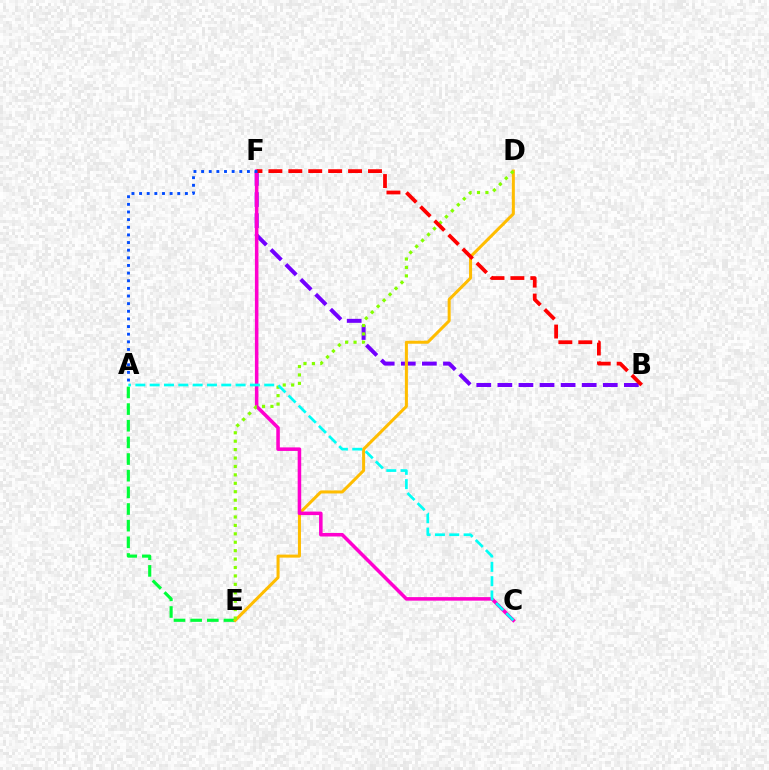{('B', 'F'): [{'color': '#7200ff', 'line_style': 'dashed', 'thickness': 2.86}, {'color': '#ff0000', 'line_style': 'dashed', 'thickness': 2.71}], ('A', 'E'): [{'color': '#00ff39', 'line_style': 'dashed', 'thickness': 2.26}], ('D', 'E'): [{'color': '#ffbd00', 'line_style': 'solid', 'thickness': 2.18}, {'color': '#84ff00', 'line_style': 'dotted', 'thickness': 2.29}], ('C', 'F'): [{'color': '#ff00cf', 'line_style': 'solid', 'thickness': 2.55}], ('A', 'C'): [{'color': '#00fff6', 'line_style': 'dashed', 'thickness': 1.95}], ('A', 'F'): [{'color': '#004bff', 'line_style': 'dotted', 'thickness': 2.08}]}